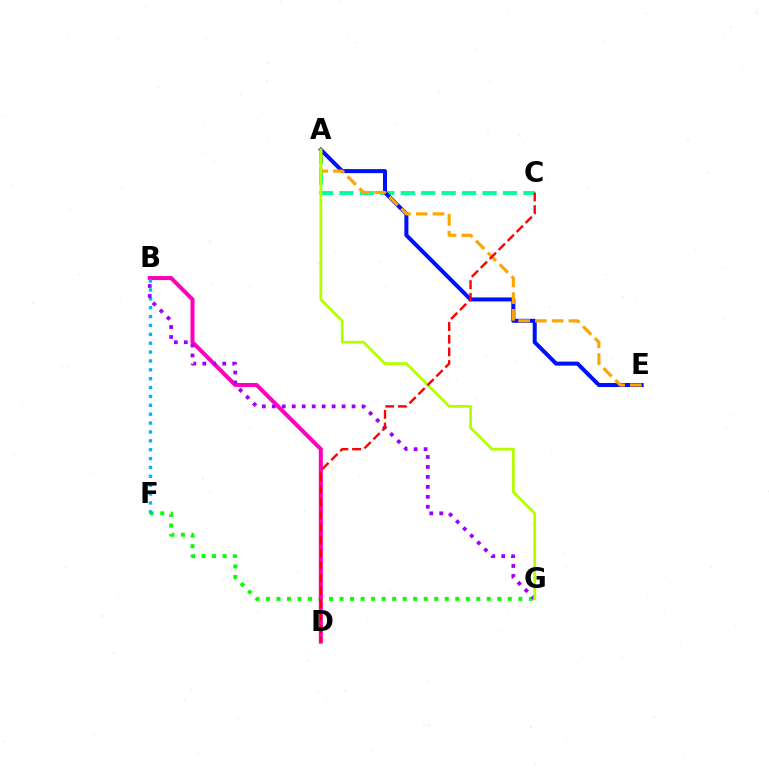{('F', 'G'): [{'color': '#08ff00', 'line_style': 'dotted', 'thickness': 2.86}], ('A', 'C'): [{'color': '#00ff9d', 'line_style': 'dashed', 'thickness': 2.78}], ('B', 'D'): [{'color': '#ff00bd', 'line_style': 'solid', 'thickness': 2.89}], ('B', 'F'): [{'color': '#00b5ff', 'line_style': 'dotted', 'thickness': 2.41}], ('A', 'E'): [{'color': '#0010ff', 'line_style': 'solid', 'thickness': 2.89}, {'color': '#ffa500', 'line_style': 'dashed', 'thickness': 2.28}], ('B', 'G'): [{'color': '#9b00ff', 'line_style': 'dotted', 'thickness': 2.71}], ('A', 'G'): [{'color': '#b3ff00', 'line_style': 'solid', 'thickness': 1.99}], ('C', 'D'): [{'color': '#ff0000', 'line_style': 'dashed', 'thickness': 1.72}]}